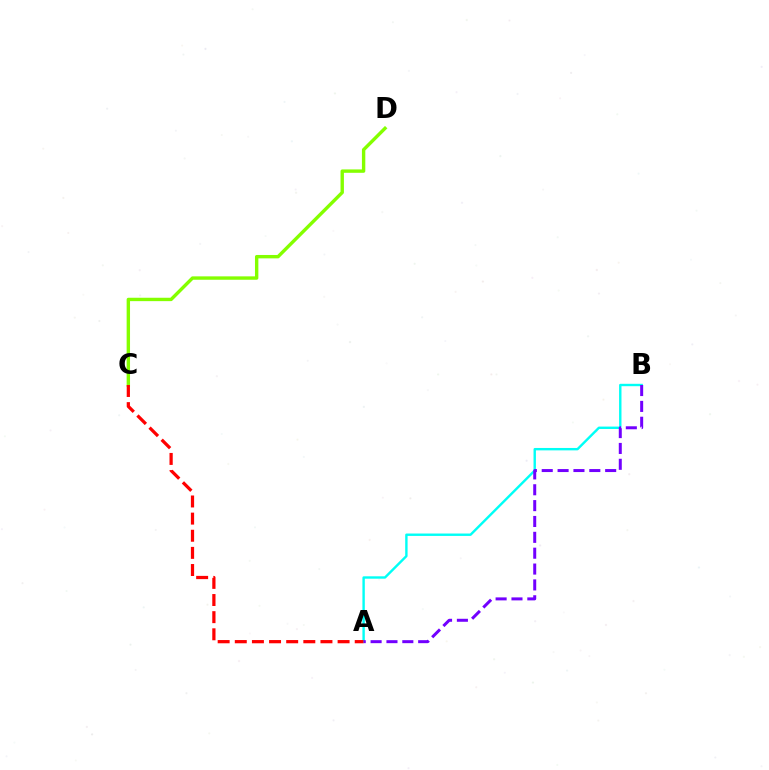{('A', 'B'): [{'color': '#00fff6', 'line_style': 'solid', 'thickness': 1.73}, {'color': '#7200ff', 'line_style': 'dashed', 'thickness': 2.15}], ('C', 'D'): [{'color': '#84ff00', 'line_style': 'solid', 'thickness': 2.44}], ('A', 'C'): [{'color': '#ff0000', 'line_style': 'dashed', 'thickness': 2.33}]}